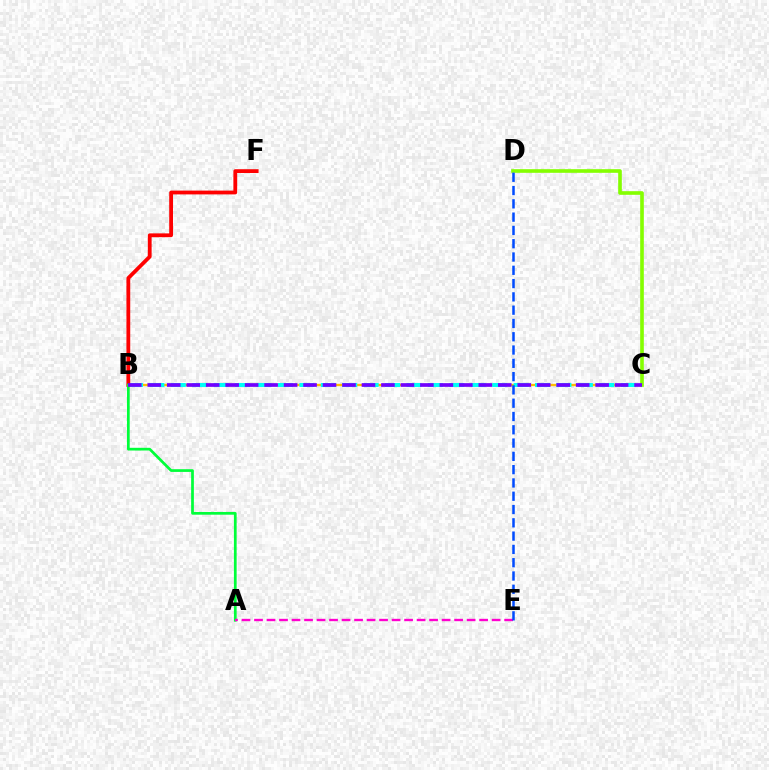{('B', 'C'): [{'color': '#ffbd00', 'line_style': 'solid', 'thickness': 1.67}, {'color': '#00fff6', 'line_style': 'dashed', 'thickness': 2.91}, {'color': '#7200ff', 'line_style': 'dashed', 'thickness': 2.65}], ('C', 'D'): [{'color': '#84ff00', 'line_style': 'solid', 'thickness': 2.62}], ('B', 'F'): [{'color': '#ff0000', 'line_style': 'solid', 'thickness': 2.73}], ('A', 'B'): [{'color': '#00ff39', 'line_style': 'solid', 'thickness': 1.96}], ('A', 'E'): [{'color': '#ff00cf', 'line_style': 'dashed', 'thickness': 1.7}], ('D', 'E'): [{'color': '#004bff', 'line_style': 'dashed', 'thickness': 1.81}]}